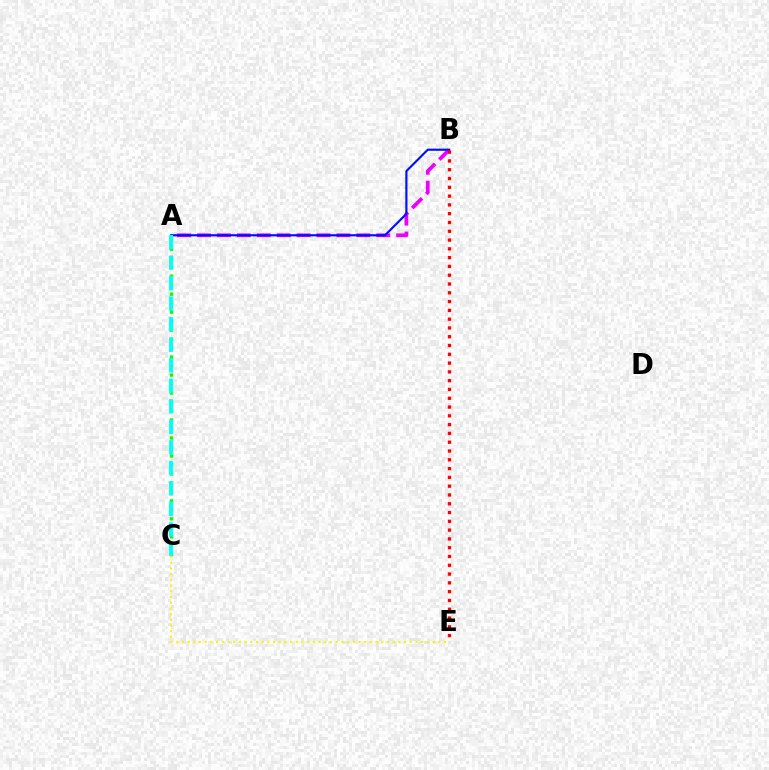{('A', 'C'): [{'color': '#08ff00', 'line_style': 'dotted', 'thickness': 2.44}, {'color': '#00fff6', 'line_style': 'dashed', 'thickness': 2.79}], ('A', 'B'): [{'color': '#ee00ff', 'line_style': 'dashed', 'thickness': 2.71}, {'color': '#0010ff', 'line_style': 'solid', 'thickness': 1.56}], ('C', 'E'): [{'color': '#fcf500', 'line_style': 'dotted', 'thickness': 1.55}], ('B', 'E'): [{'color': '#ff0000', 'line_style': 'dotted', 'thickness': 2.39}]}